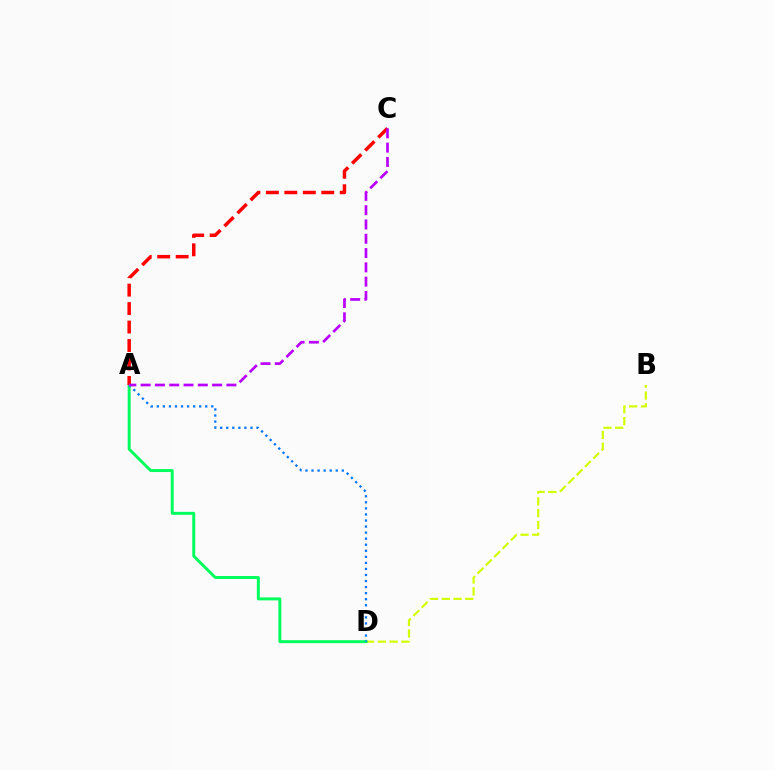{('B', 'D'): [{'color': '#d1ff00', 'line_style': 'dashed', 'thickness': 1.6}], ('A', 'D'): [{'color': '#00ff5c', 'line_style': 'solid', 'thickness': 2.13}, {'color': '#0074ff', 'line_style': 'dotted', 'thickness': 1.65}], ('A', 'C'): [{'color': '#ff0000', 'line_style': 'dashed', 'thickness': 2.51}, {'color': '#b900ff', 'line_style': 'dashed', 'thickness': 1.94}]}